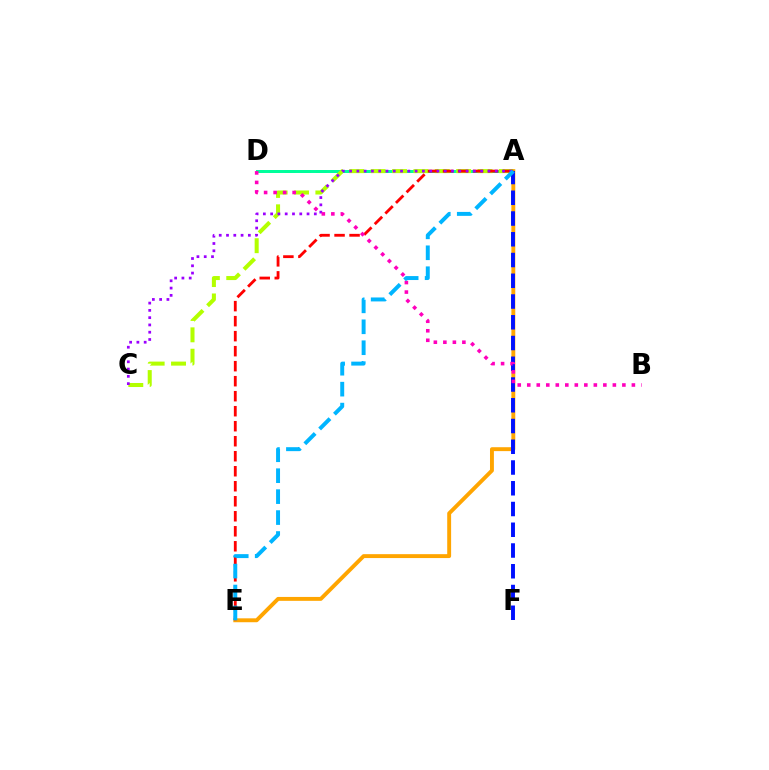{('A', 'D'): [{'color': '#08ff00', 'line_style': 'dashed', 'thickness': 2.11}, {'color': '#00ff9d', 'line_style': 'solid', 'thickness': 2.14}], ('A', 'E'): [{'color': '#ffa500', 'line_style': 'solid', 'thickness': 2.81}, {'color': '#ff0000', 'line_style': 'dashed', 'thickness': 2.04}, {'color': '#00b5ff', 'line_style': 'dashed', 'thickness': 2.84}], ('A', 'C'): [{'color': '#b3ff00', 'line_style': 'dashed', 'thickness': 2.9}, {'color': '#9b00ff', 'line_style': 'dotted', 'thickness': 1.98}], ('A', 'F'): [{'color': '#0010ff', 'line_style': 'dashed', 'thickness': 2.82}], ('B', 'D'): [{'color': '#ff00bd', 'line_style': 'dotted', 'thickness': 2.58}]}